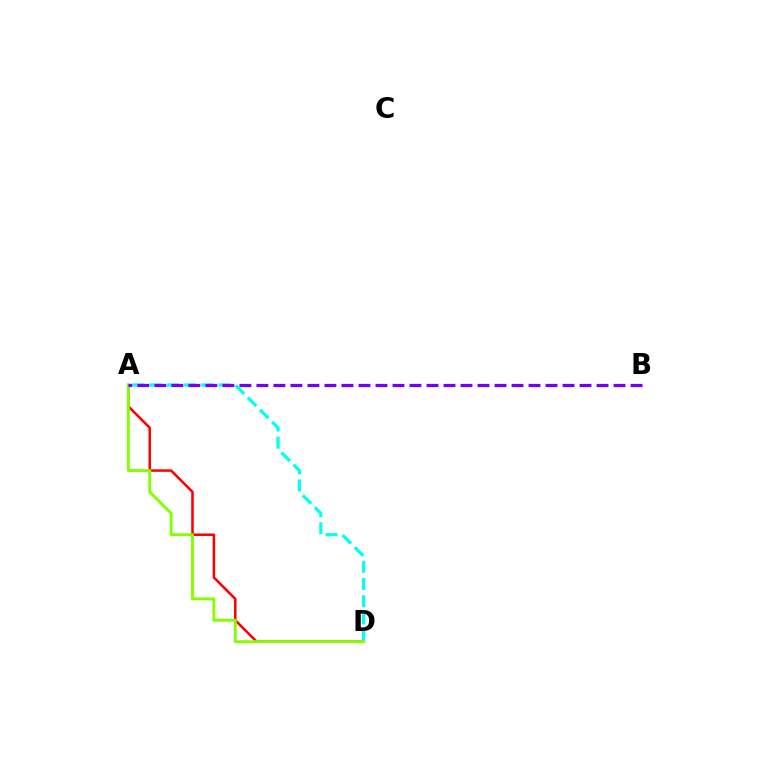{('A', 'D'): [{'color': '#ff0000', 'line_style': 'solid', 'thickness': 1.82}, {'color': '#00fff6', 'line_style': 'dashed', 'thickness': 2.34}, {'color': '#84ff00', 'line_style': 'solid', 'thickness': 2.11}], ('A', 'B'): [{'color': '#7200ff', 'line_style': 'dashed', 'thickness': 2.31}]}